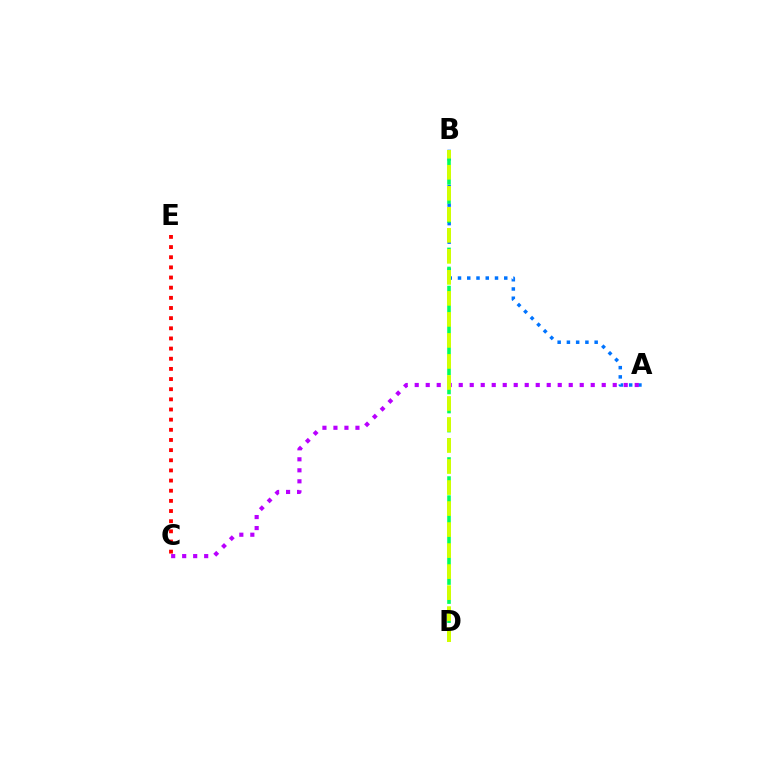{('A', 'B'): [{'color': '#0074ff', 'line_style': 'dotted', 'thickness': 2.51}], ('A', 'C'): [{'color': '#b900ff', 'line_style': 'dotted', 'thickness': 2.99}], ('B', 'D'): [{'color': '#00ff5c', 'line_style': 'dashed', 'thickness': 2.59}, {'color': '#d1ff00', 'line_style': 'dashed', 'thickness': 2.86}], ('C', 'E'): [{'color': '#ff0000', 'line_style': 'dotted', 'thickness': 2.76}]}